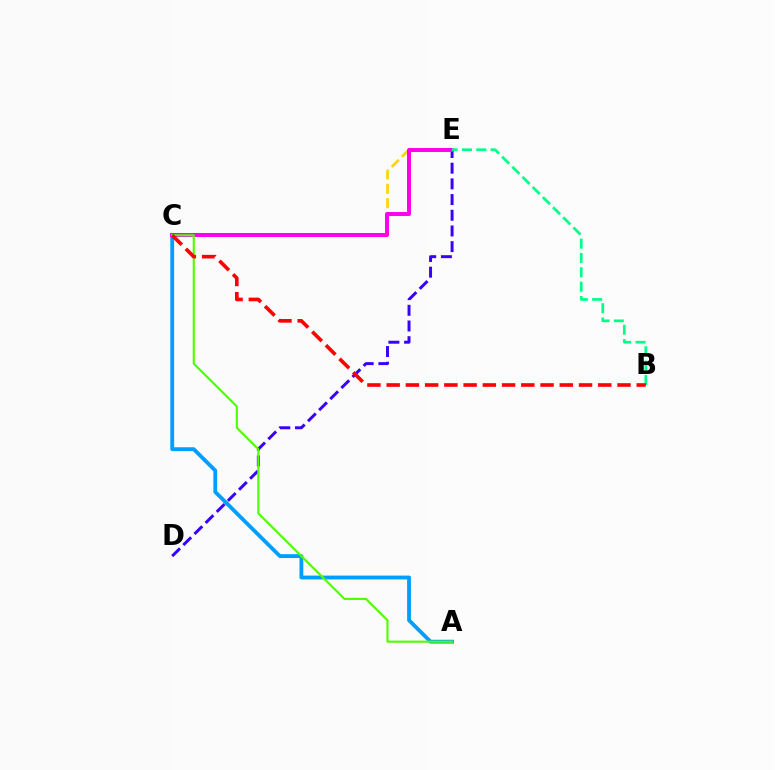{('D', 'E'): [{'color': '#3700ff', 'line_style': 'dashed', 'thickness': 2.13}], ('C', 'E'): [{'color': '#ffd500', 'line_style': 'dashed', 'thickness': 1.95}, {'color': '#ff00ed', 'line_style': 'solid', 'thickness': 2.85}], ('A', 'C'): [{'color': '#009eff', 'line_style': 'solid', 'thickness': 2.75}, {'color': '#4fff00', 'line_style': 'solid', 'thickness': 1.54}], ('B', 'E'): [{'color': '#00ff86', 'line_style': 'dashed', 'thickness': 1.95}], ('B', 'C'): [{'color': '#ff0000', 'line_style': 'dashed', 'thickness': 2.61}]}